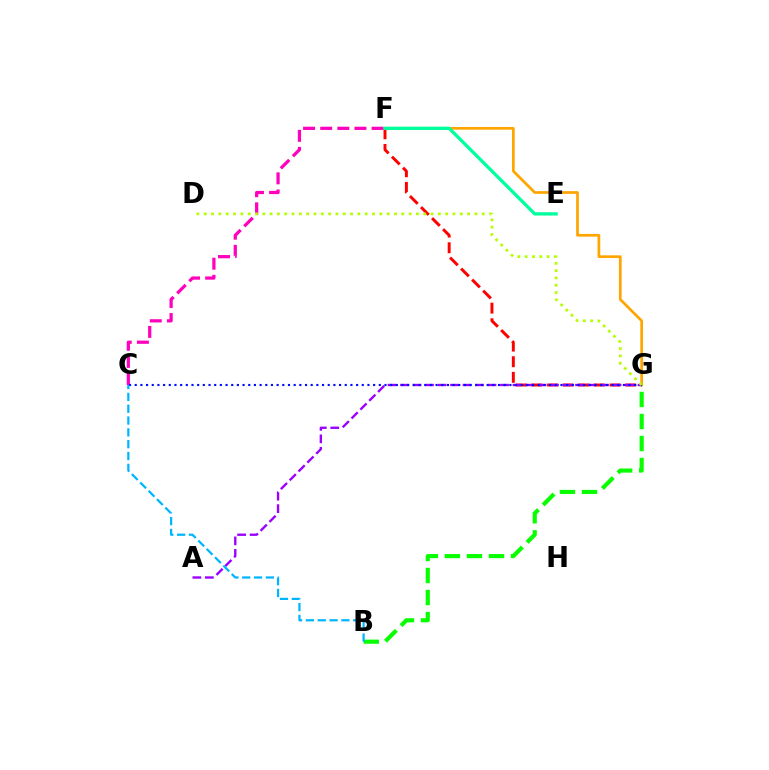{('F', 'G'): [{'color': '#ffa500', 'line_style': 'solid', 'thickness': 1.96}, {'color': '#ff0000', 'line_style': 'dashed', 'thickness': 2.12}], ('C', 'F'): [{'color': '#ff00bd', 'line_style': 'dashed', 'thickness': 2.33}], ('A', 'G'): [{'color': '#9b00ff', 'line_style': 'dashed', 'thickness': 1.7}], ('B', 'G'): [{'color': '#08ff00', 'line_style': 'dashed', 'thickness': 2.99}], ('C', 'G'): [{'color': '#0010ff', 'line_style': 'dotted', 'thickness': 1.54}], ('E', 'F'): [{'color': '#00ff9d', 'line_style': 'solid', 'thickness': 2.37}], ('D', 'G'): [{'color': '#b3ff00', 'line_style': 'dotted', 'thickness': 1.99}], ('B', 'C'): [{'color': '#00b5ff', 'line_style': 'dashed', 'thickness': 1.61}]}